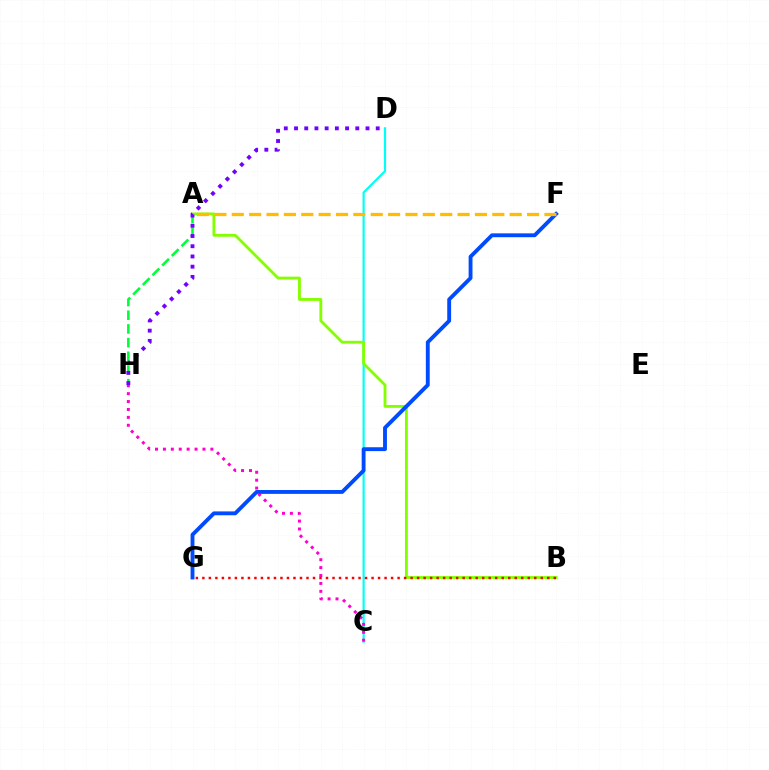{('C', 'D'): [{'color': '#00fff6', 'line_style': 'solid', 'thickness': 1.57}], ('A', 'B'): [{'color': '#84ff00', 'line_style': 'solid', 'thickness': 2.05}], ('C', 'H'): [{'color': '#ff00cf', 'line_style': 'dotted', 'thickness': 2.15}], ('F', 'G'): [{'color': '#004bff', 'line_style': 'solid', 'thickness': 2.78}], ('A', 'H'): [{'color': '#00ff39', 'line_style': 'dashed', 'thickness': 1.86}], ('A', 'F'): [{'color': '#ffbd00', 'line_style': 'dashed', 'thickness': 2.36}], ('D', 'H'): [{'color': '#7200ff', 'line_style': 'dotted', 'thickness': 2.77}], ('B', 'G'): [{'color': '#ff0000', 'line_style': 'dotted', 'thickness': 1.77}]}